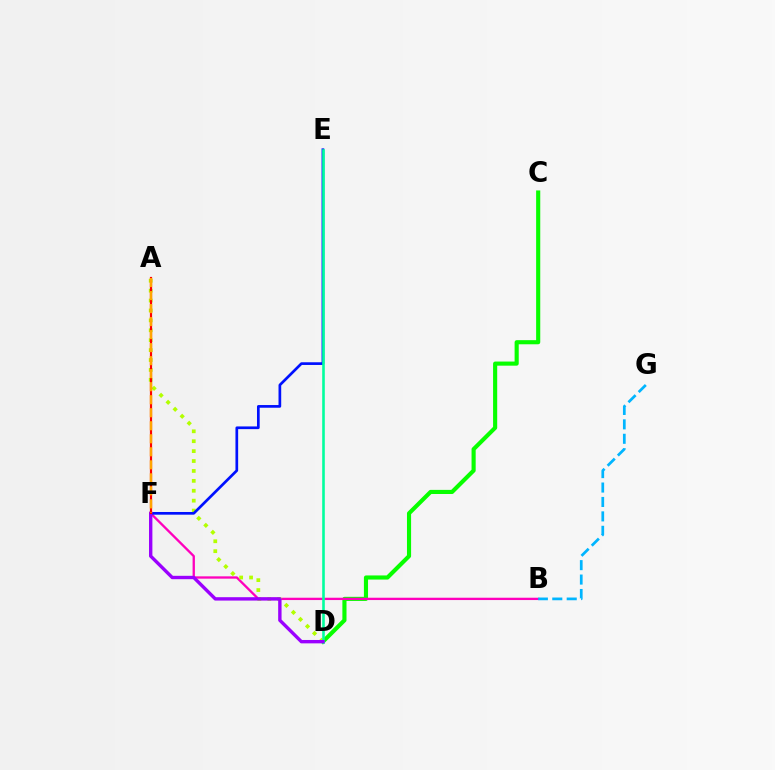{('C', 'D'): [{'color': '#08ff00', 'line_style': 'solid', 'thickness': 2.97}], ('B', 'F'): [{'color': '#ff00bd', 'line_style': 'solid', 'thickness': 1.67}], ('A', 'D'): [{'color': '#b3ff00', 'line_style': 'dotted', 'thickness': 2.69}], ('E', 'F'): [{'color': '#0010ff', 'line_style': 'solid', 'thickness': 1.94}], ('D', 'E'): [{'color': '#00ff9d', 'line_style': 'solid', 'thickness': 1.88}], ('D', 'F'): [{'color': '#9b00ff', 'line_style': 'solid', 'thickness': 2.43}], ('A', 'F'): [{'color': '#ff0000', 'line_style': 'solid', 'thickness': 1.58}, {'color': '#ffa500', 'line_style': 'dashed', 'thickness': 1.77}], ('B', 'G'): [{'color': '#00b5ff', 'line_style': 'dashed', 'thickness': 1.96}]}